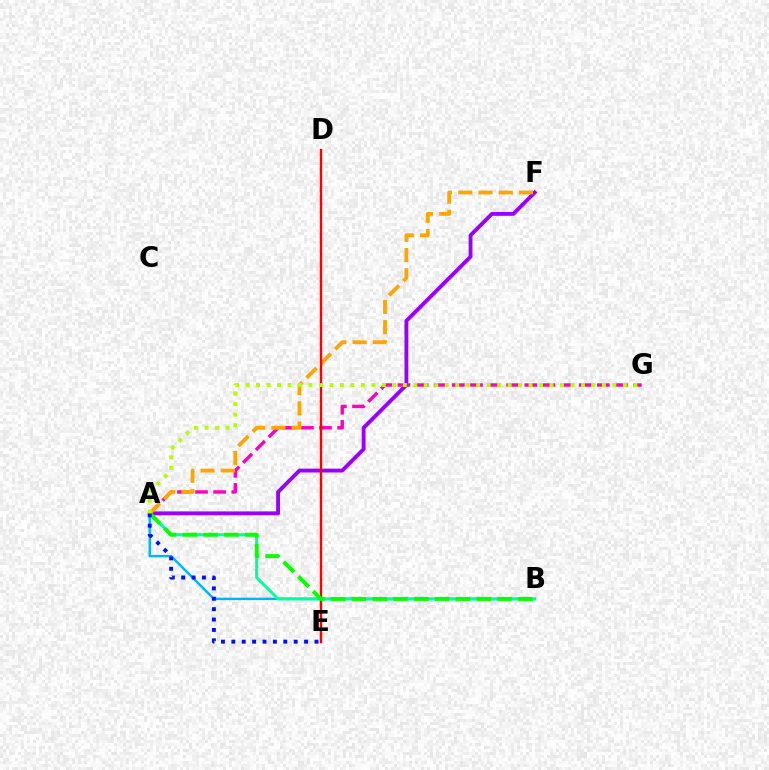{('A', 'F'): [{'color': '#9b00ff', 'line_style': 'solid', 'thickness': 2.78}, {'color': '#ffa500', 'line_style': 'dashed', 'thickness': 2.75}], ('A', 'B'): [{'color': '#00b5ff', 'line_style': 'solid', 'thickness': 1.75}, {'color': '#00ff9d', 'line_style': 'solid', 'thickness': 2.18}, {'color': '#08ff00', 'line_style': 'dashed', 'thickness': 2.83}], ('A', 'G'): [{'color': '#ff00bd', 'line_style': 'dashed', 'thickness': 2.46}, {'color': '#b3ff00', 'line_style': 'dotted', 'thickness': 2.85}], ('D', 'E'): [{'color': '#ff0000', 'line_style': 'solid', 'thickness': 1.75}], ('A', 'E'): [{'color': '#0010ff', 'line_style': 'dotted', 'thickness': 2.82}]}